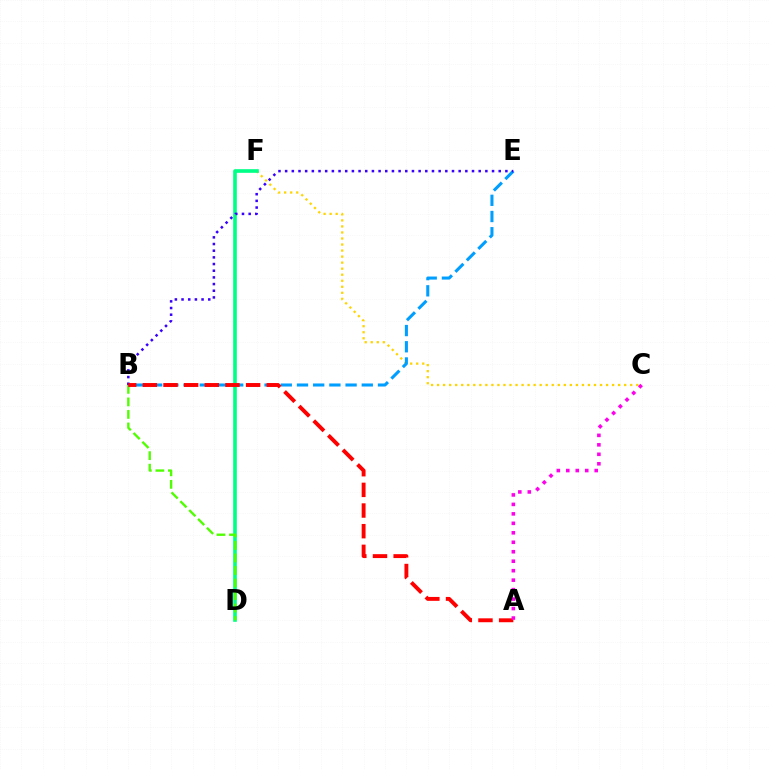{('C', 'F'): [{'color': '#ffd500', 'line_style': 'dotted', 'thickness': 1.64}], ('D', 'F'): [{'color': '#00ff86', 'line_style': 'solid', 'thickness': 2.63}], ('B', 'D'): [{'color': '#4fff00', 'line_style': 'dashed', 'thickness': 1.7}], ('B', 'E'): [{'color': '#009eff', 'line_style': 'dashed', 'thickness': 2.2}, {'color': '#3700ff', 'line_style': 'dotted', 'thickness': 1.81}], ('A', 'B'): [{'color': '#ff0000', 'line_style': 'dashed', 'thickness': 2.81}], ('A', 'C'): [{'color': '#ff00ed', 'line_style': 'dotted', 'thickness': 2.57}]}